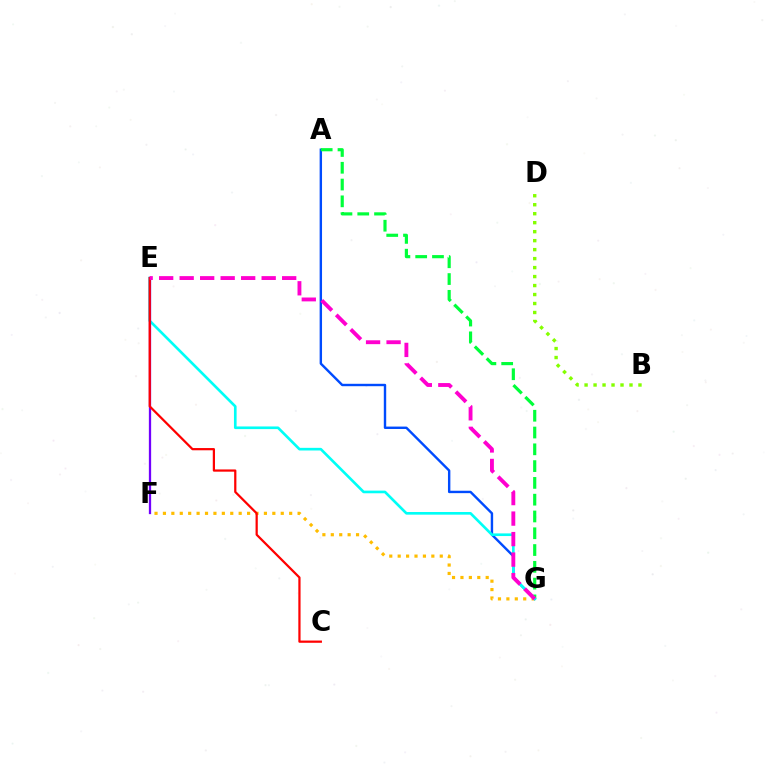{('A', 'G'): [{'color': '#004bff', 'line_style': 'solid', 'thickness': 1.73}, {'color': '#00ff39', 'line_style': 'dashed', 'thickness': 2.28}], ('F', 'G'): [{'color': '#ffbd00', 'line_style': 'dotted', 'thickness': 2.29}], ('E', 'G'): [{'color': '#00fff6', 'line_style': 'solid', 'thickness': 1.91}, {'color': '#ff00cf', 'line_style': 'dashed', 'thickness': 2.79}], ('E', 'F'): [{'color': '#7200ff', 'line_style': 'solid', 'thickness': 1.64}], ('C', 'E'): [{'color': '#ff0000', 'line_style': 'solid', 'thickness': 1.61}], ('B', 'D'): [{'color': '#84ff00', 'line_style': 'dotted', 'thickness': 2.44}]}